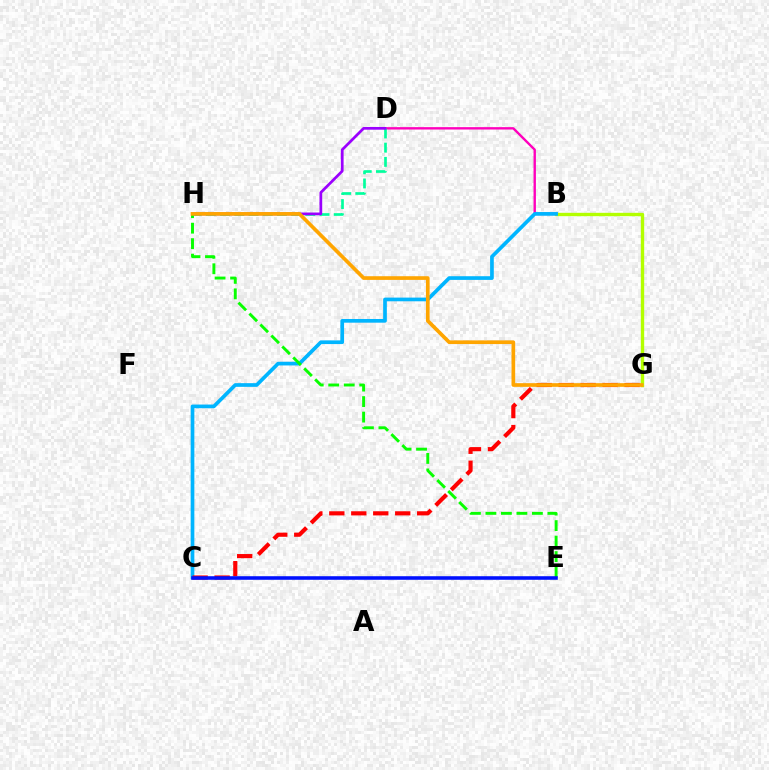{('B', 'G'): [{'color': '#b3ff00', 'line_style': 'solid', 'thickness': 2.42}], ('B', 'D'): [{'color': '#ff00bd', 'line_style': 'solid', 'thickness': 1.72}], ('D', 'H'): [{'color': '#00ff9d', 'line_style': 'dashed', 'thickness': 1.93}, {'color': '#9b00ff', 'line_style': 'solid', 'thickness': 1.97}], ('B', 'C'): [{'color': '#00b5ff', 'line_style': 'solid', 'thickness': 2.65}], ('C', 'G'): [{'color': '#ff0000', 'line_style': 'dashed', 'thickness': 2.98}], ('E', 'H'): [{'color': '#08ff00', 'line_style': 'dashed', 'thickness': 2.11}], ('G', 'H'): [{'color': '#ffa500', 'line_style': 'solid', 'thickness': 2.65}], ('C', 'E'): [{'color': '#0010ff', 'line_style': 'solid', 'thickness': 2.57}]}